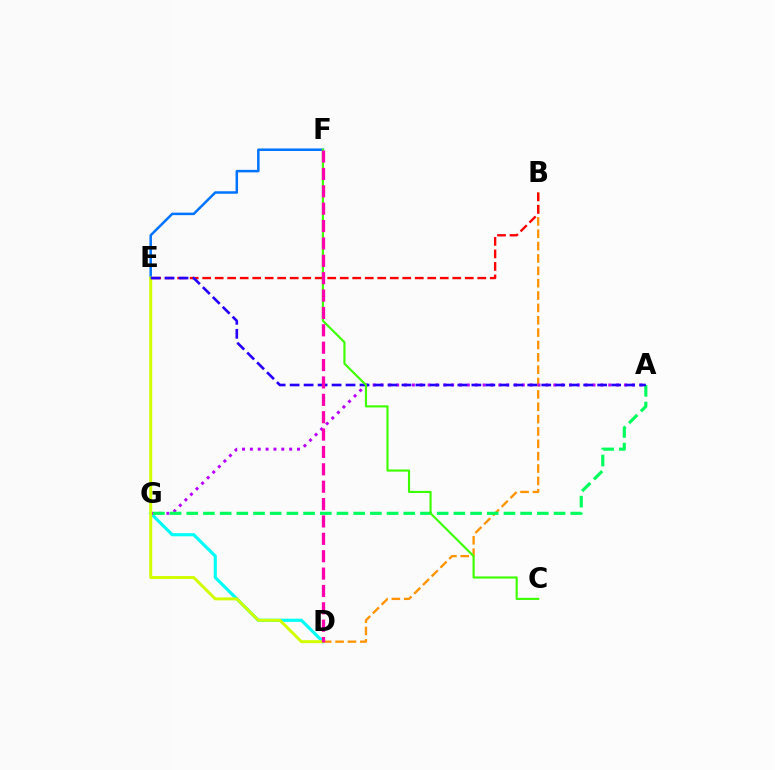{('B', 'D'): [{'color': '#ff9400', 'line_style': 'dashed', 'thickness': 1.68}], ('D', 'G'): [{'color': '#00fff6', 'line_style': 'solid', 'thickness': 2.26}], ('B', 'E'): [{'color': '#ff0000', 'line_style': 'dashed', 'thickness': 1.7}], ('E', 'F'): [{'color': '#0074ff', 'line_style': 'solid', 'thickness': 1.8}], ('A', 'G'): [{'color': '#b900ff', 'line_style': 'dotted', 'thickness': 2.13}, {'color': '#00ff5c', 'line_style': 'dashed', 'thickness': 2.27}], ('D', 'E'): [{'color': '#d1ff00', 'line_style': 'solid', 'thickness': 2.14}], ('A', 'E'): [{'color': '#2500ff', 'line_style': 'dashed', 'thickness': 1.9}], ('C', 'F'): [{'color': '#3dff00', 'line_style': 'solid', 'thickness': 1.55}], ('D', 'F'): [{'color': '#ff00ac', 'line_style': 'dashed', 'thickness': 2.36}]}